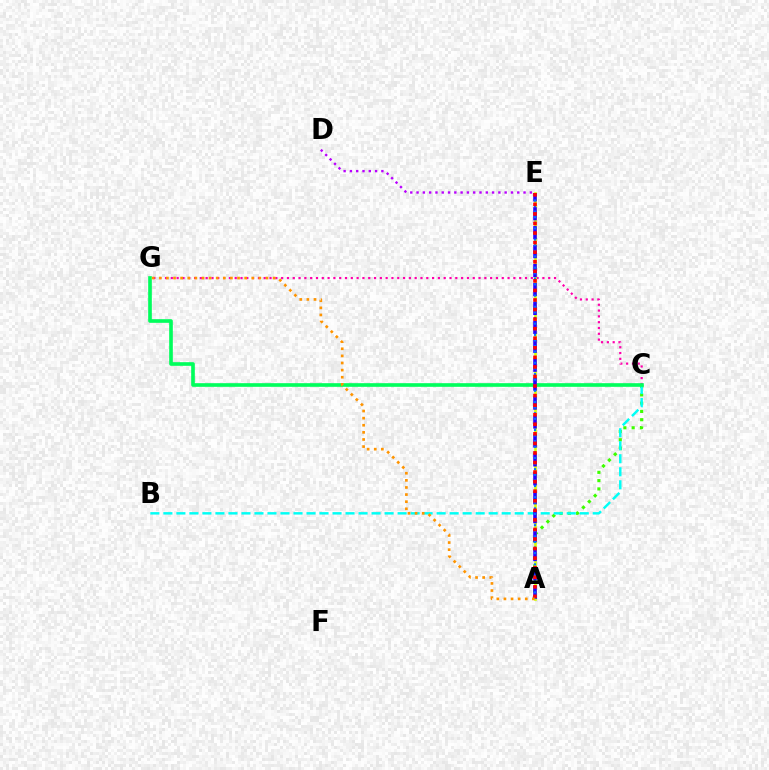{('D', 'E'): [{'color': '#b900ff', 'line_style': 'dotted', 'thickness': 1.71}], ('A', 'C'): [{'color': '#3dff00', 'line_style': 'dotted', 'thickness': 2.25}], ('C', 'G'): [{'color': '#ff00ac', 'line_style': 'dotted', 'thickness': 1.58}, {'color': '#00ff5c', 'line_style': 'solid', 'thickness': 2.62}], ('B', 'C'): [{'color': '#00fff6', 'line_style': 'dashed', 'thickness': 1.77}], ('A', 'E'): [{'color': '#d1ff00', 'line_style': 'solid', 'thickness': 1.87}, {'color': '#2500ff', 'line_style': 'dashed', 'thickness': 2.57}, {'color': '#0074ff', 'line_style': 'dotted', 'thickness': 1.52}, {'color': '#ff0000', 'line_style': 'dotted', 'thickness': 2.6}], ('A', 'G'): [{'color': '#ff9400', 'line_style': 'dotted', 'thickness': 1.93}]}